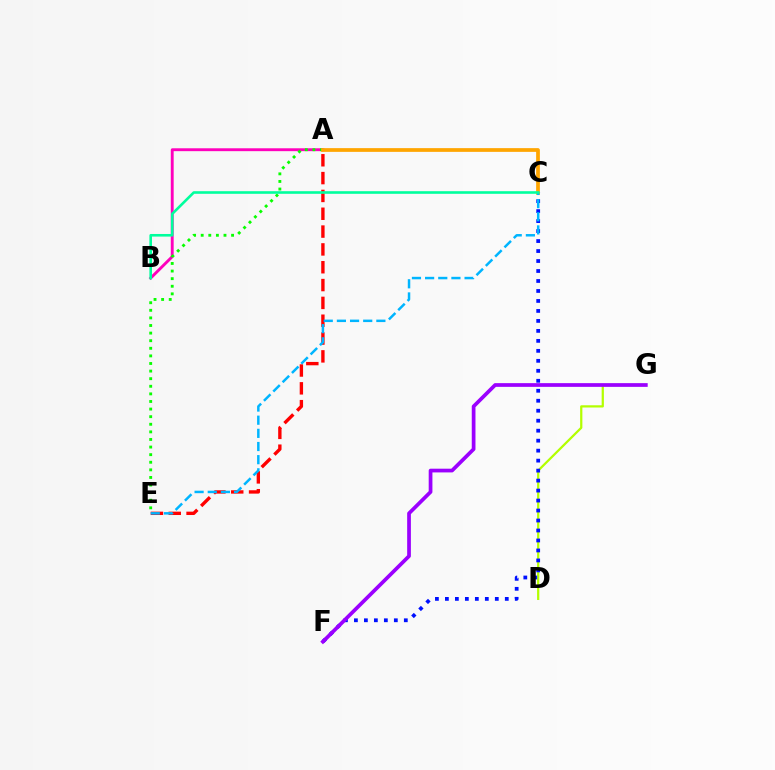{('A', 'B'): [{'color': '#ff00bd', 'line_style': 'solid', 'thickness': 2.07}], ('A', 'E'): [{'color': '#08ff00', 'line_style': 'dotted', 'thickness': 2.06}, {'color': '#ff0000', 'line_style': 'dashed', 'thickness': 2.42}], ('D', 'G'): [{'color': '#b3ff00', 'line_style': 'solid', 'thickness': 1.61}], ('C', 'F'): [{'color': '#0010ff', 'line_style': 'dotted', 'thickness': 2.71}], ('A', 'C'): [{'color': '#ffa500', 'line_style': 'solid', 'thickness': 2.68}], ('C', 'E'): [{'color': '#00b5ff', 'line_style': 'dashed', 'thickness': 1.79}], ('F', 'G'): [{'color': '#9b00ff', 'line_style': 'solid', 'thickness': 2.68}], ('B', 'C'): [{'color': '#00ff9d', 'line_style': 'solid', 'thickness': 1.88}]}